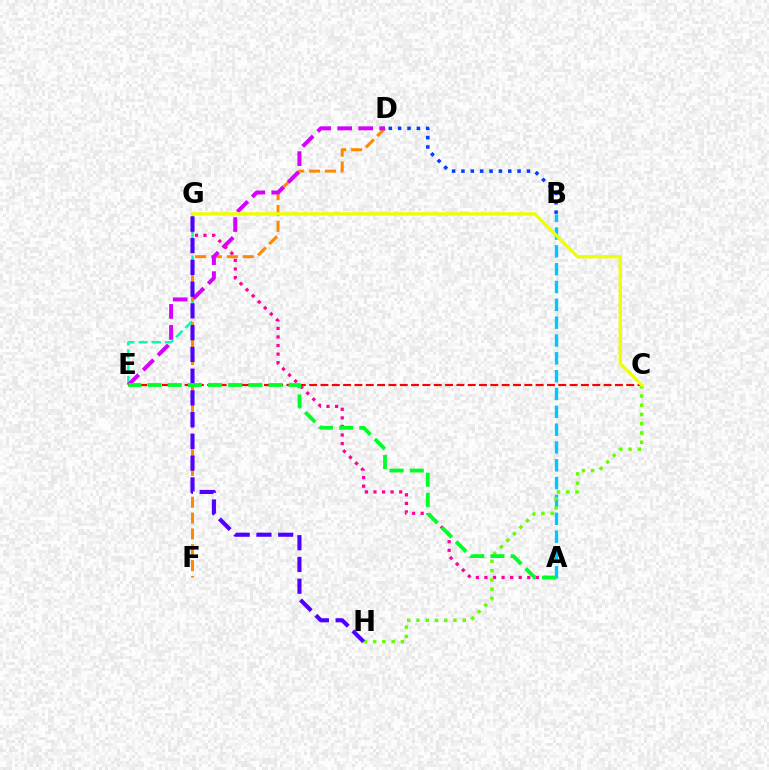{('E', 'G'): [{'color': '#00ffaf', 'line_style': 'dashed', 'thickness': 1.8}], ('D', 'F'): [{'color': '#ff8800', 'line_style': 'dashed', 'thickness': 2.15}], ('D', 'E'): [{'color': '#d600ff', 'line_style': 'dashed', 'thickness': 2.85}], ('A', 'G'): [{'color': '#ff00a0', 'line_style': 'dotted', 'thickness': 2.33}], ('A', 'B'): [{'color': '#00c7ff', 'line_style': 'dashed', 'thickness': 2.42}], ('C', 'H'): [{'color': '#66ff00', 'line_style': 'dotted', 'thickness': 2.51}], ('G', 'H'): [{'color': '#4f00ff', 'line_style': 'dashed', 'thickness': 2.95}], ('C', 'E'): [{'color': '#ff0000', 'line_style': 'dashed', 'thickness': 1.54}], ('A', 'E'): [{'color': '#00ff27', 'line_style': 'dashed', 'thickness': 2.74}], ('C', 'G'): [{'color': '#eeff00', 'line_style': 'solid', 'thickness': 2.42}], ('B', 'D'): [{'color': '#003fff', 'line_style': 'dotted', 'thickness': 2.54}]}